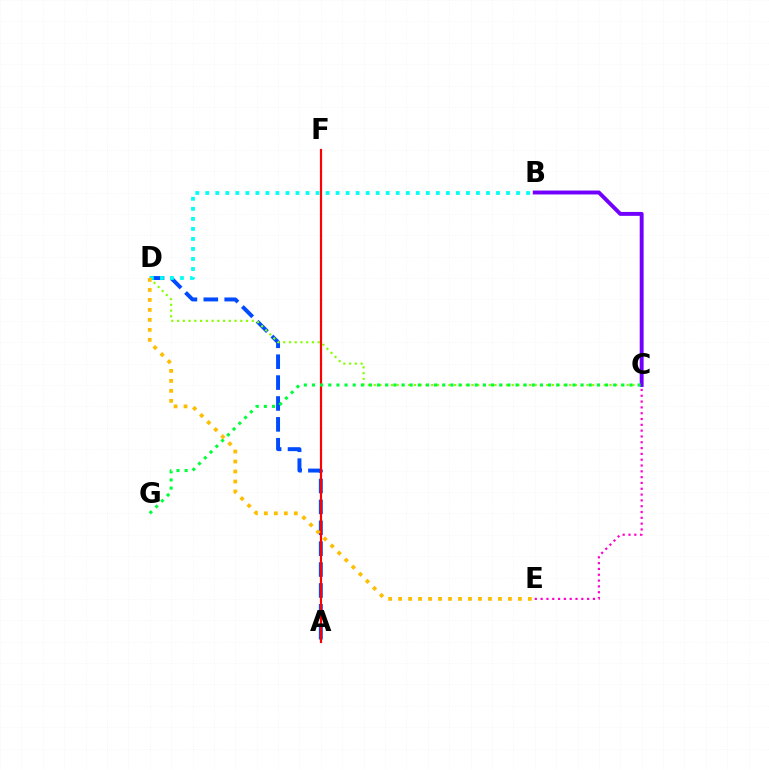{('A', 'D'): [{'color': '#004bff', 'line_style': 'dashed', 'thickness': 2.84}], ('B', 'D'): [{'color': '#00fff6', 'line_style': 'dotted', 'thickness': 2.72}], ('C', 'E'): [{'color': '#ff00cf', 'line_style': 'dotted', 'thickness': 1.58}], ('C', 'D'): [{'color': '#84ff00', 'line_style': 'dotted', 'thickness': 1.56}], ('B', 'C'): [{'color': '#7200ff', 'line_style': 'solid', 'thickness': 2.81}], ('A', 'F'): [{'color': '#ff0000', 'line_style': 'solid', 'thickness': 1.57}], ('C', 'G'): [{'color': '#00ff39', 'line_style': 'dotted', 'thickness': 2.21}], ('D', 'E'): [{'color': '#ffbd00', 'line_style': 'dotted', 'thickness': 2.71}]}